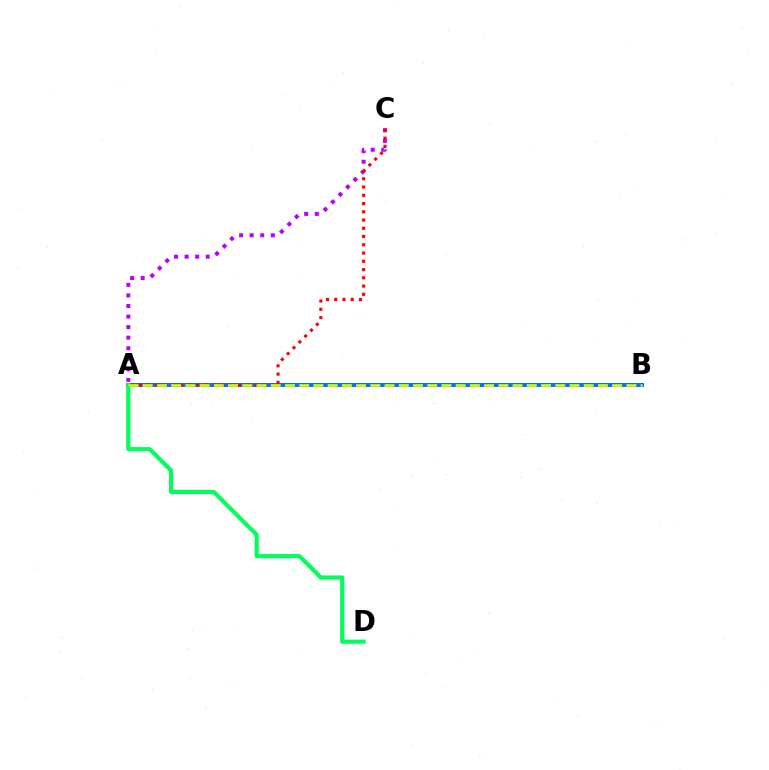{('A', 'C'): [{'color': '#b900ff', 'line_style': 'dotted', 'thickness': 2.87}, {'color': '#ff0000', 'line_style': 'dotted', 'thickness': 2.24}], ('A', 'B'): [{'color': '#0074ff', 'line_style': 'solid', 'thickness': 2.88}, {'color': '#d1ff00', 'line_style': 'dashed', 'thickness': 1.93}], ('A', 'D'): [{'color': '#00ff5c', 'line_style': 'solid', 'thickness': 2.99}]}